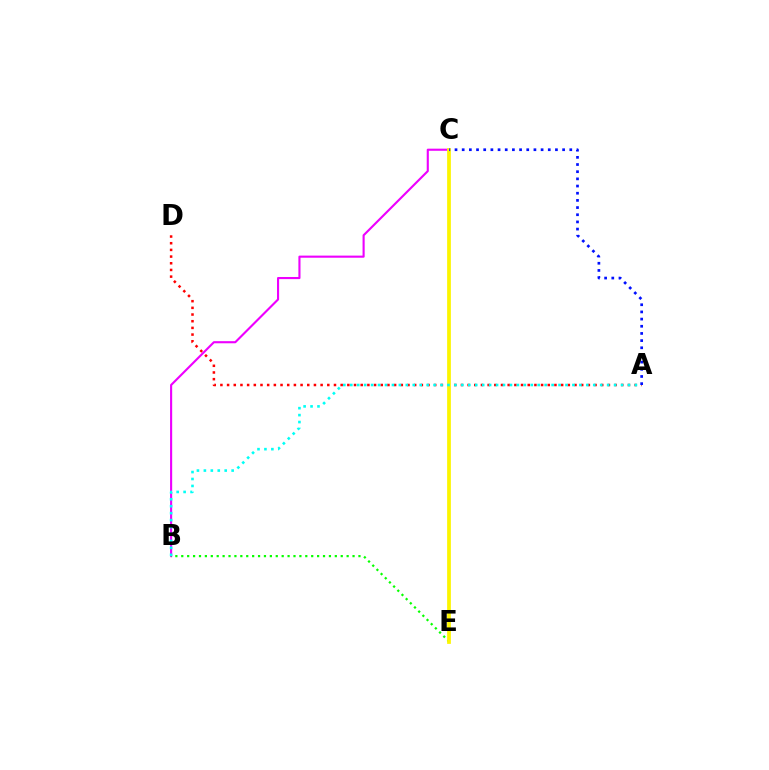{('B', 'C'): [{'color': '#ee00ff', 'line_style': 'solid', 'thickness': 1.52}], ('B', 'E'): [{'color': '#08ff00', 'line_style': 'dotted', 'thickness': 1.6}], ('A', 'D'): [{'color': '#ff0000', 'line_style': 'dotted', 'thickness': 1.82}], ('C', 'E'): [{'color': '#fcf500', 'line_style': 'solid', 'thickness': 2.69}], ('A', 'B'): [{'color': '#00fff6', 'line_style': 'dotted', 'thickness': 1.89}], ('A', 'C'): [{'color': '#0010ff', 'line_style': 'dotted', 'thickness': 1.95}]}